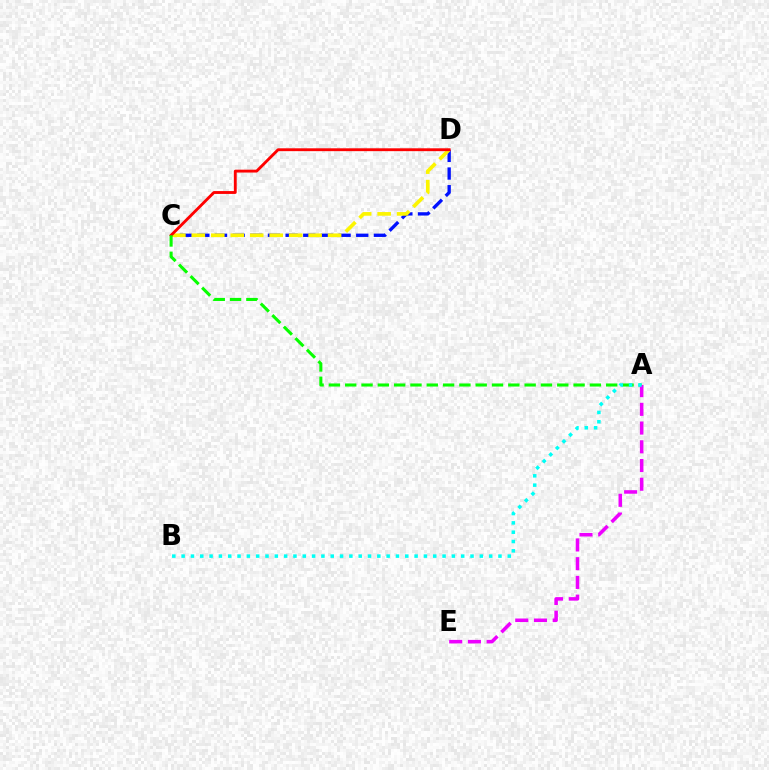{('C', 'D'): [{'color': '#0010ff', 'line_style': 'dashed', 'thickness': 2.4}, {'color': '#fcf500', 'line_style': 'dashed', 'thickness': 2.64}, {'color': '#ff0000', 'line_style': 'solid', 'thickness': 2.05}], ('A', 'C'): [{'color': '#08ff00', 'line_style': 'dashed', 'thickness': 2.22}], ('A', 'E'): [{'color': '#ee00ff', 'line_style': 'dashed', 'thickness': 2.54}], ('A', 'B'): [{'color': '#00fff6', 'line_style': 'dotted', 'thickness': 2.53}]}